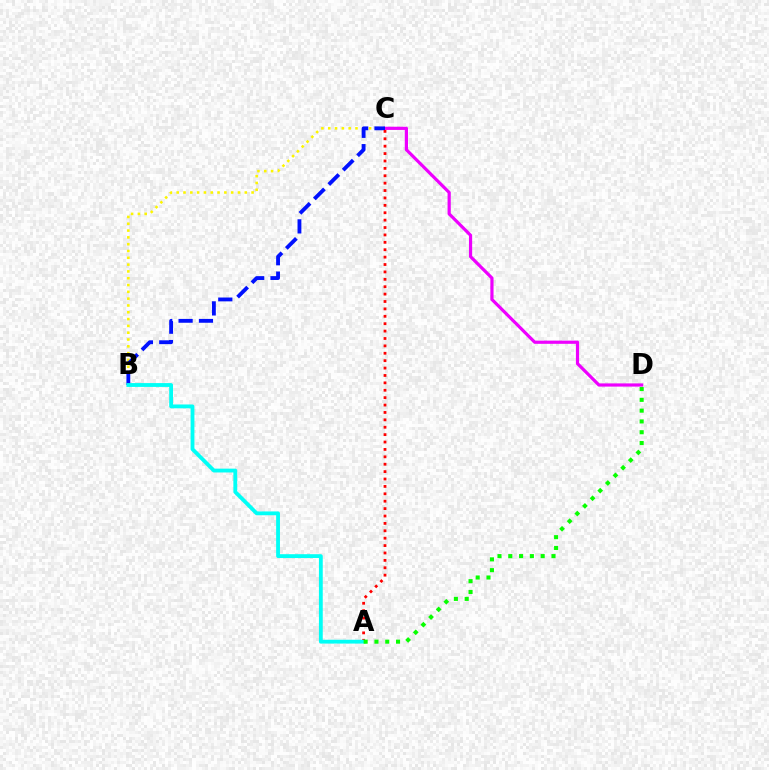{('C', 'D'): [{'color': '#ee00ff', 'line_style': 'solid', 'thickness': 2.3}], ('B', 'C'): [{'color': '#fcf500', 'line_style': 'dotted', 'thickness': 1.85}, {'color': '#0010ff', 'line_style': 'dashed', 'thickness': 2.77}], ('A', 'C'): [{'color': '#ff0000', 'line_style': 'dotted', 'thickness': 2.01}], ('A', 'B'): [{'color': '#00fff6', 'line_style': 'solid', 'thickness': 2.75}], ('A', 'D'): [{'color': '#08ff00', 'line_style': 'dotted', 'thickness': 2.93}]}